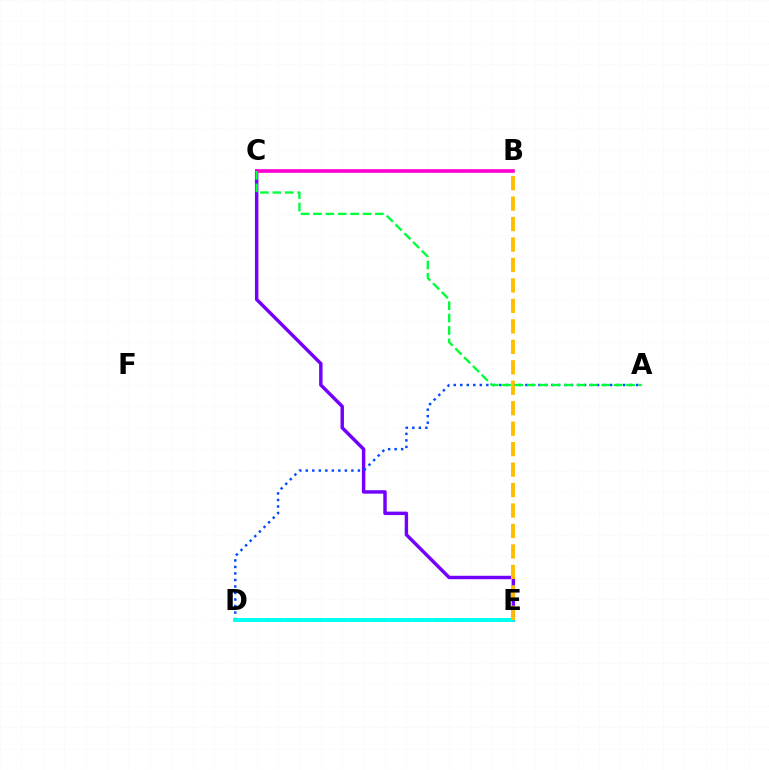{('D', 'E'): [{'color': '#84ff00', 'line_style': 'dashed', 'thickness': 2.88}, {'color': '#ff0000', 'line_style': 'dotted', 'thickness': 1.75}, {'color': '#00fff6', 'line_style': 'solid', 'thickness': 2.77}], ('C', 'E'): [{'color': '#7200ff', 'line_style': 'solid', 'thickness': 2.48}], ('B', 'C'): [{'color': '#ff00cf', 'line_style': 'solid', 'thickness': 2.61}], ('A', 'D'): [{'color': '#004bff', 'line_style': 'dotted', 'thickness': 1.77}], ('B', 'E'): [{'color': '#ffbd00', 'line_style': 'dashed', 'thickness': 2.78}], ('A', 'C'): [{'color': '#00ff39', 'line_style': 'dashed', 'thickness': 1.68}]}